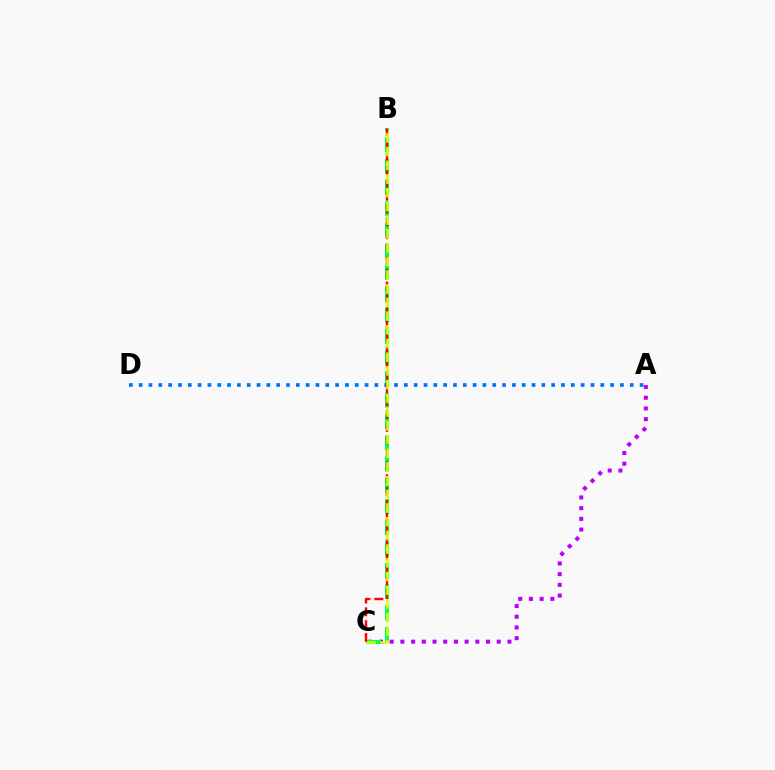{('A', 'C'): [{'color': '#b900ff', 'line_style': 'dotted', 'thickness': 2.91}], ('B', 'C'): [{'color': '#00ff5c', 'line_style': 'dashed', 'thickness': 2.89}, {'color': '#ff0000', 'line_style': 'dashed', 'thickness': 1.74}, {'color': '#d1ff00', 'line_style': 'dashed', 'thickness': 1.86}], ('A', 'D'): [{'color': '#0074ff', 'line_style': 'dotted', 'thickness': 2.67}]}